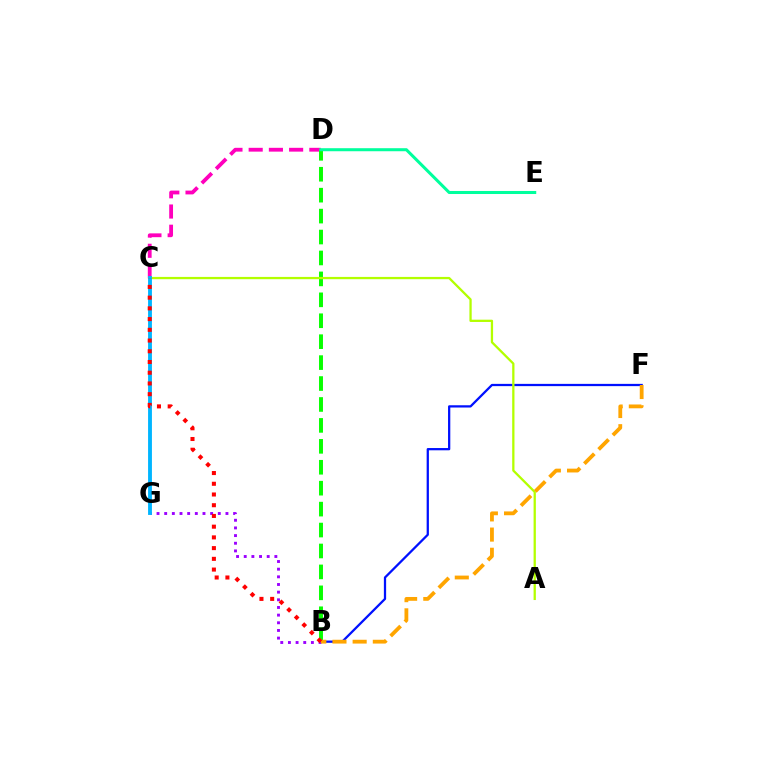{('C', 'D'): [{'color': '#ff00bd', 'line_style': 'dashed', 'thickness': 2.75}], ('B', 'F'): [{'color': '#0010ff', 'line_style': 'solid', 'thickness': 1.63}, {'color': '#ffa500', 'line_style': 'dashed', 'thickness': 2.74}], ('B', 'G'): [{'color': '#9b00ff', 'line_style': 'dotted', 'thickness': 2.08}], ('B', 'D'): [{'color': '#08ff00', 'line_style': 'dashed', 'thickness': 2.84}], ('A', 'C'): [{'color': '#b3ff00', 'line_style': 'solid', 'thickness': 1.64}], ('C', 'G'): [{'color': '#00b5ff', 'line_style': 'solid', 'thickness': 2.78}], ('D', 'E'): [{'color': '#00ff9d', 'line_style': 'solid', 'thickness': 2.19}], ('B', 'C'): [{'color': '#ff0000', 'line_style': 'dotted', 'thickness': 2.91}]}